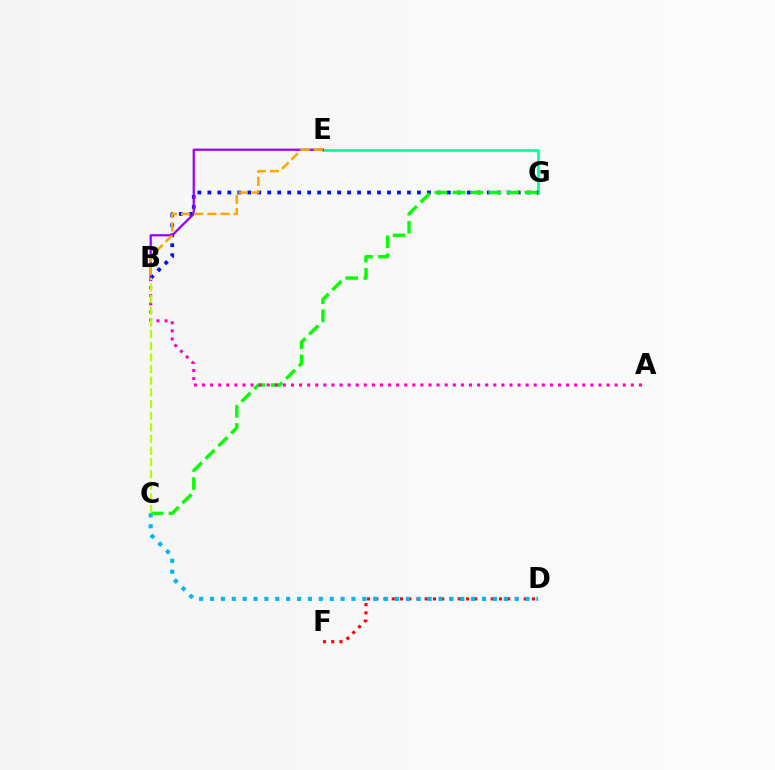{('E', 'G'): [{'color': '#00ff9d', 'line_style': 'solid', 'thickness': 1.94}], ('D', 'F'): [{'color': '#ff0000', 'line_style': 'dotted', 'thickness': 2.24}], ('C', 'D'): [{'color': '#00b5ff', 'line_style': 'dotted', 'thickness': 2.96}], ('B', 'G'): [{'color': '#0010ff', 'line_style': 'dotted', 'thickness': 2.71}], ('B', 'E'): [{'color': '#9b00ff', 'line_style': 'solid', 'thickness': 1.63}, {'color': '#ffa500', 'line_style': 'dashed', 'thickness': 1.79}], ('C', 'G'): [{'color': '#08ff00', 'line_style': 'dashed', 'thickness': 2.45}], ('A', 'B'): [{'color': '#ff00bd', 'line_style': 'dotted', 'thickness': 2.2}], ('B', 'C'): [{'color': '#b3ff00', 'line_style': 'dashed', 'thickness': 1.58}]}